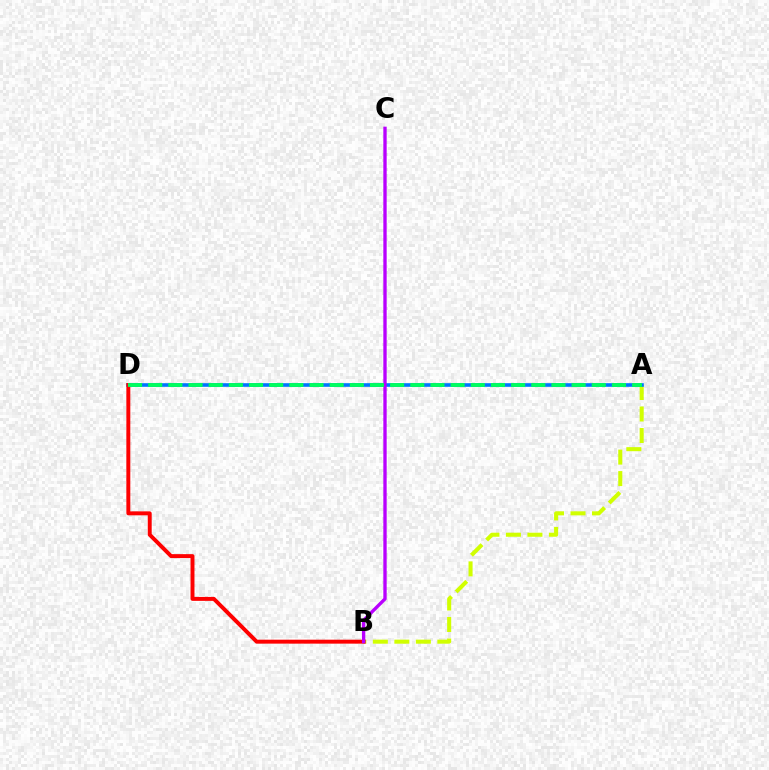{('A', 'B'): [{'color': '#d1ff00', 'line_style': 'dashed', 'thickness': 2.92}], ('A', 'D'): [{'color': '#0074ff', 'line_style': 'solid', 'thickness': 2.61}, {'color': '#00ff5c', 'line_style': 'dashed', 'thickness': 2.74}], ('B', 'D'): [{'color': '#ff0000', 'line_style': 'solid', 'thickness': 2.84}], ('B', 'C'): [{'color': '#b900ff', 'line_style': 'solid', 'thickness': 2.41}]}